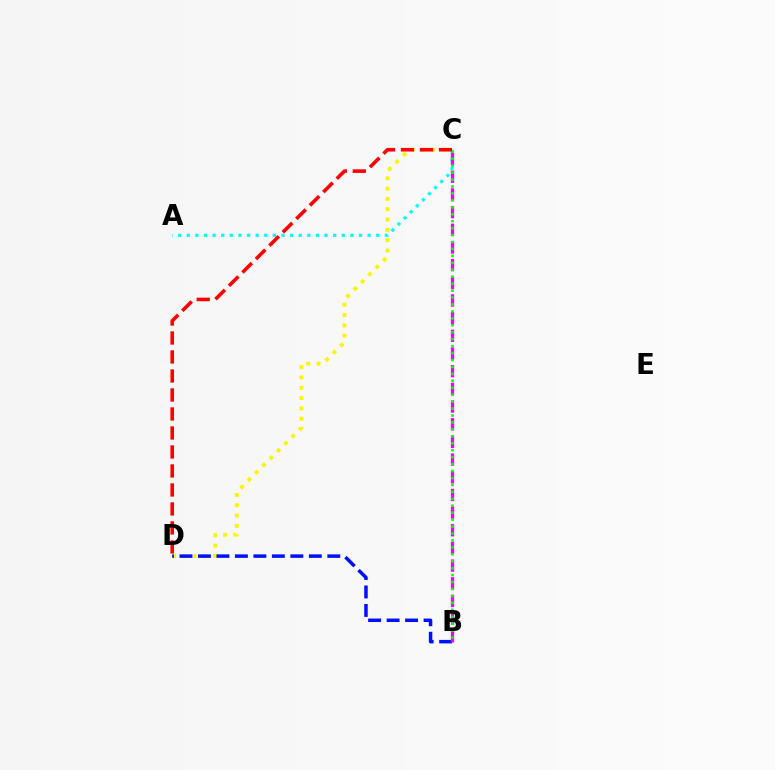{('C', 'D'): [{'color': '#fcf500', 'line_style': 'dotted', 'thickness': 2.8}, {'color': '#ff0000', 'line_style': 'dashed', 'thickness': 2.58}], ('A', 'C'): [{'color': '#00fff6', 'line_style': 'dotted', 'thickness': 2.34}], ('B', 'D'): [{'color': '#0010ff', 'line_style': 'dashed', 'thickness': 2.51}], ('B', 'C'): [{'color': '#ee00ff', 'line_style': 'dashed', 'thickness': 2.4}, {'color': '#08ff00', 'line_style': 'dotted', 'thickness': 1.89}]}